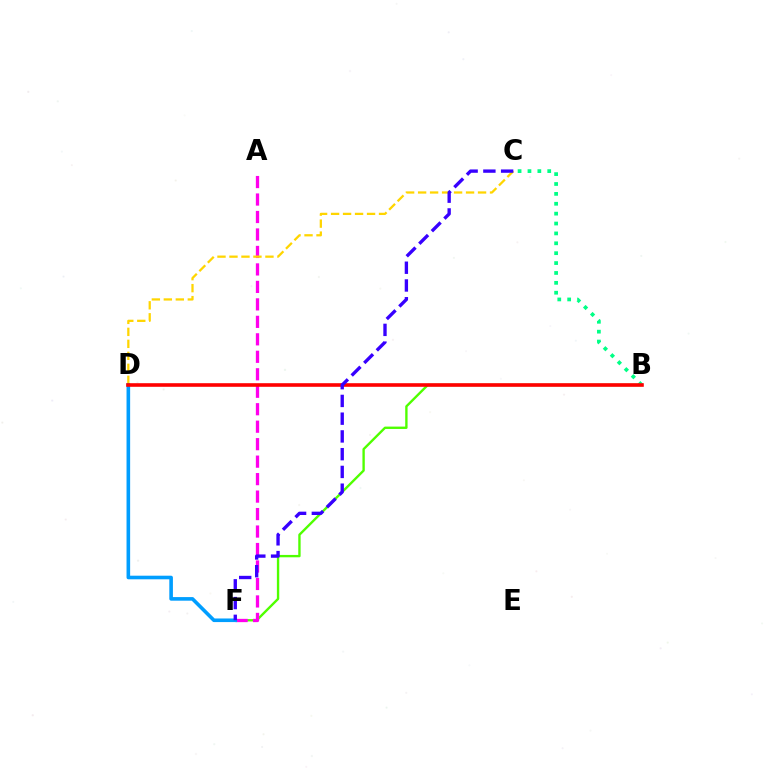{('B', 'F'): [{'color': '#4fff00', 'line_style': 'solid', 'thickness': 1.7}], ('B', 'C'): [{'color': '#00ff86', 'line_style': 'dotted', 'thickness': 2.69}], ('A', 'F'): [{'color': '#ff00ed', 'line_style': 'dashed', 'thickness': 2.37}], ('C', 'D'): [{'color': '#ffd500', 'line_style': 'dashed', 'thickness': 1.63}], ('D', 'F'): [{'color': '#009eff', 'line_style': 'solid', 'thickness': 2.59}], ('B', 'D'): [{'color': '#ff0000', 'line_style': 'solid', 'thickness': 2.59}], ('C', 'F'): [{'color': '#3700ff', 'line_style': 'dashed', 'thickness': 2.41}]}